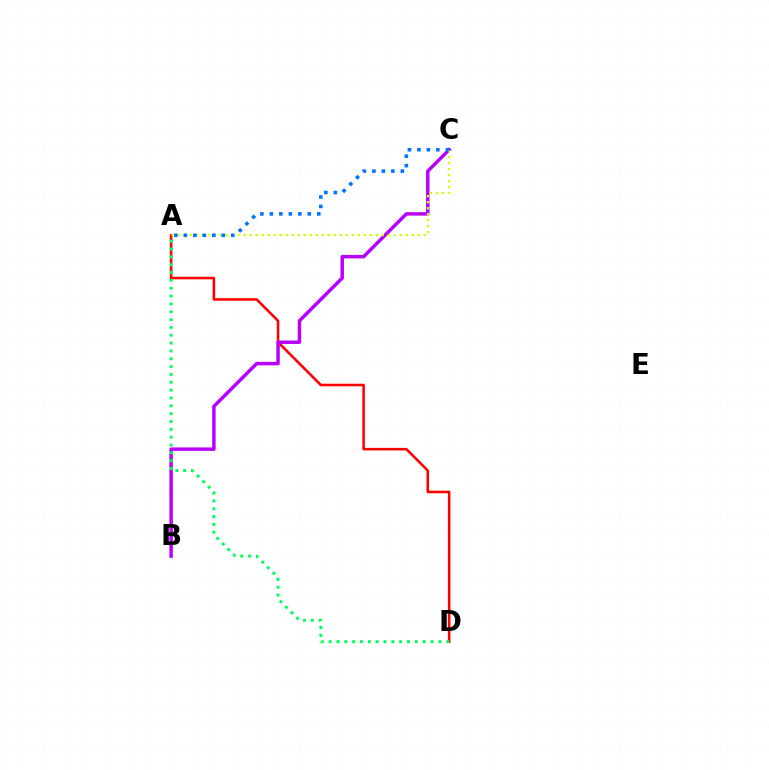{('A', 'D'): [{'color': '#ff0000', 'line_style': 'solid', 'thickness': 1.85}, {'color': '#00ff5c', 'line_style': 'dotted', 'thickness': 2.13}], ('B', 'C'): [{'color': '#b900ff', 'line_style': 'solid', 'thickness': 2.49}], ('A', 'C'): [{'color': '#d1ff00', 'line_style': 'dotted', 'thickness': 1.63}, {'color': '#0074ff', 'line_style': 'dotted', 'thickness': 2.58}]}